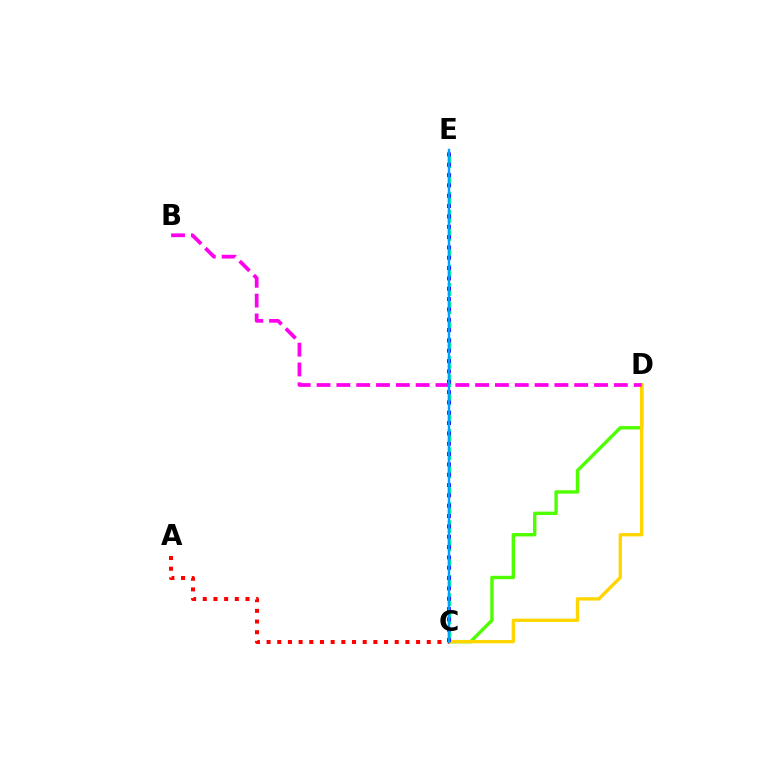{('C', 'E'): [{'color': '#00ff86', 'line_style': 'dashed', 'thickness': 2.48}, {'color': '#3700ff', 'line_style': 'dotted', 'thickness': 2.81}, {'color': '#009eff', 'line_style': 'solid', 'thickness': 1.75}], ('C', 'D'): [{'color': '#4fff00', 'line_style': 'solid', 'thickness': 2.45}, {'color': '#ffd500', 'line_style': 'solid', 'thickness': 2.4}], ('A', 'C'): [{'color': '#ff0000', 'line_style': 'dotted', 'thickness': 2.9}], ('B', 'D'): [{'color': '#ff00ed', 'line_style': 'dashed', 'thickness': 2.69}]}